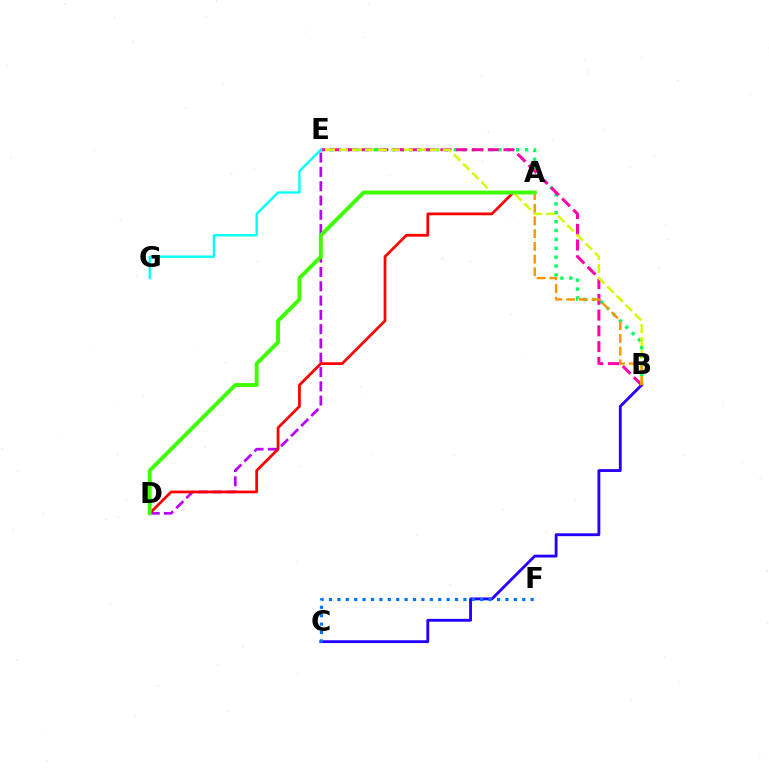{('B', 'E'): [{'color': '#00ff5c', 'line_style': 'dotted', 'thickness': 2.42}, {'color': '#ff00ac', 'line_style': 'dashed', 'thickness': 2.14}, {'color': '#d1ff00', 'line_style': 'dashed', 'thickness': 1.76}], ('B', 'C'): [{'color': '#2500ff', 'line_style': 'solid', 'thickness': 2.05}], ('D', 'E'): [{'color': '#b900ff', 'line_style': 'dashed', 'thickness': 1.94}], ('A', 'B'): [{'color': '#ff9400', 'line_style': 'dashed', 'thickness': 1.73}], ('A', 'D'): [{'color': '#ff0000', 'line_style': 'solid', 'thickness': 1.98}, {'color': '#3dff00', 'line_style': 'solid', 'thickness': 2.8}], ('C', 'F'): [{'color': '#0074ff', 'line_style': 'dotted', 'thickness': 2.28}], ('E', 'G'): [{'color': '#00fff6', 'line_style': 'solid', 'thickness': 1.68}]}